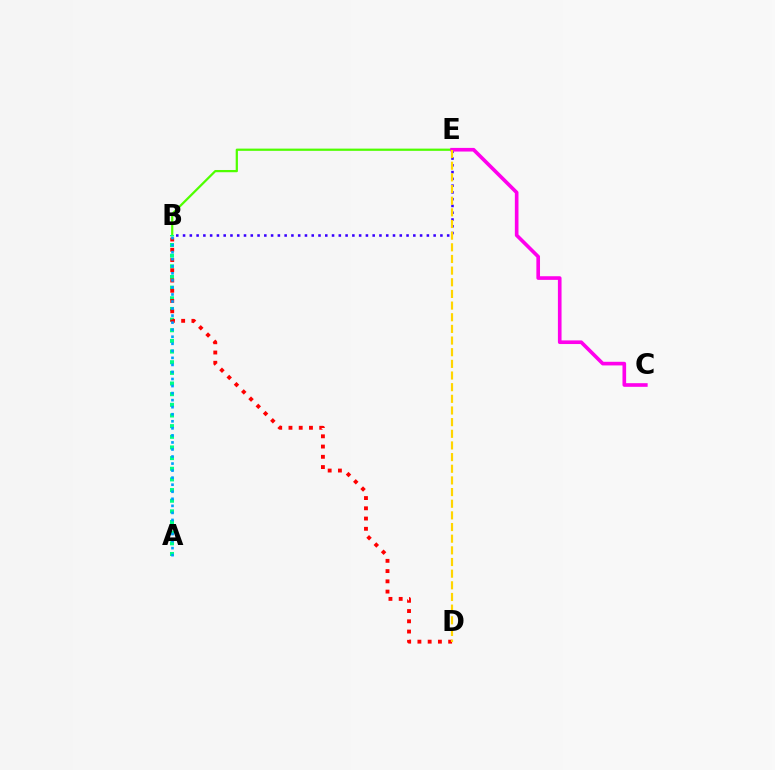{('B', 'E'): [{'color': '#4fff00', 'line_style': 'solid', 'thickness': 1.61}, {'color': '#3700ff', 'line_style': 'dotted', 'thickness': 1.84}], ('A', 'B'): [{'color': '#00ff86', 'line_style': 'dotted', 'thickness': 2.89}, {'color': '#009eff', 'line_style': 'dotted', 'thickness': 1.91}], ('B', 'D'): [{'color': '#ff0000', 'line_style': 'dotted', 'thickness': 2.78}], ('C', 'E'): [{'color': '#ff00ed', 'line_style': 'solid', 'thickness': 2.62}], ('D', 'E'): [{'color': '#ffd500', 'line_style': 'dashed', 'thickness': 1.58}]}